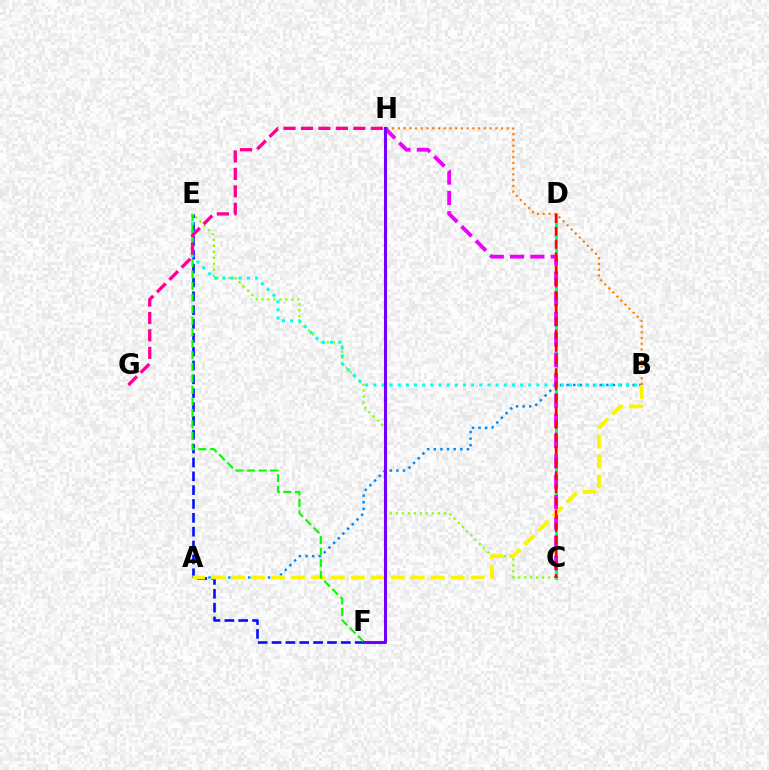{('C', 'D'): [{'color': '#00ff74', 'line_style': 'solid', 'thickness': 2.18}, {'color': '#ff0000', 'line_style': 'dashed', 'thickness': 1.75}], ('C', 'E'): [{'color': '#84ff00', 'line_style': 'dotted', 'thickness': 1.62}], ('E', 'F'): [{'color': '#0010ff', 'line_style': 'dashed', 'thickness': 1.88}, {'color': '#08ff00', 'line_style': 'dashed', 'thickness': 1.57}], ('A', 'B'): [{'color': '#008cff', 'line_style': 'dotted', 'thickness': 1.8}, {'color': '#fcf500', 'line_style': 'dashed', 'thickness': 2.71}], ('B', 'E'): [{'color': '#00fff6', 'line_style': 'dotted', 'thickness': 2.22}], ('B', 'H'): [{'color': '#ff7c00', 'line_style': 'dotted', 'thickness': 1.56}], ('C', 'H'): [{'color': '#ee00ff', 'line_style': 'dashed', 'thickness': 2.76}], ('G', 'H'): [{'color': '#ff0094', 'line_style': 'dashed', 'thickness': 2.37}], ('F', 'H'): [{'color': '#7200ff', 'line_style': 'solid', 'thickness': 2.19}]}